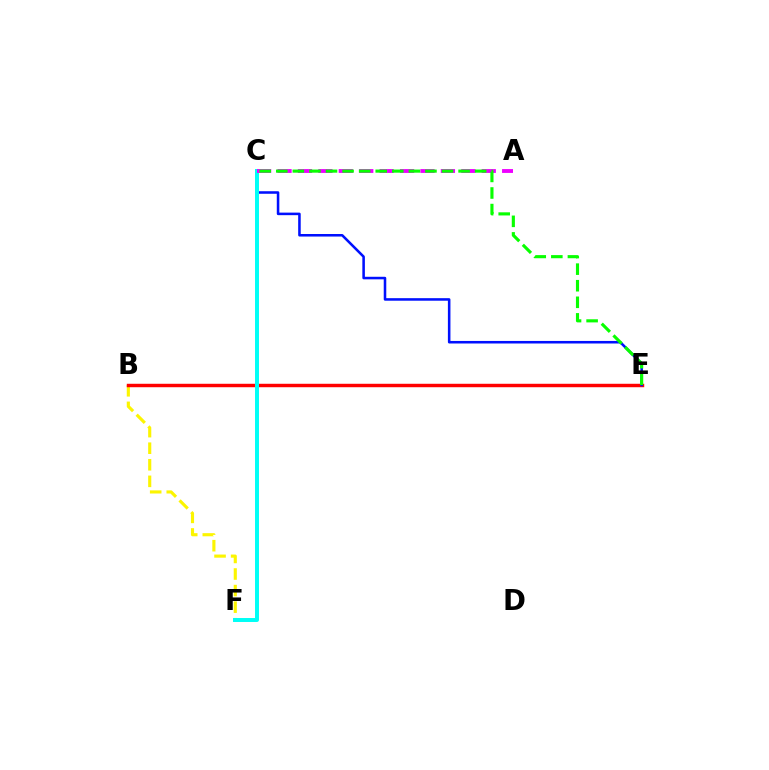{('B', 'F'): [{'color': '#fcf500', 'line_style': 'dashed', 'thickness': 2.25}], ('B', 'E'): [{'color': '#ff0000', 'line_style': 'solid', 'thickness': 2.48}], ('C', 'E'): [{'color': '#0010ff', 'line_style': 'solid', 'thickness': 1.84}, {'color': '#08ff00', 'line_style': 'dashed', 'thickness': 2.25}], ('C', 'F'): [{'color': '#00fff6', 'line_style': 'solid', 'thickness': 2.86}], ('A', 'C'): [{'color': '#ee00ff', 'line_style': 'dashed', 'thickness': 2.77}]}